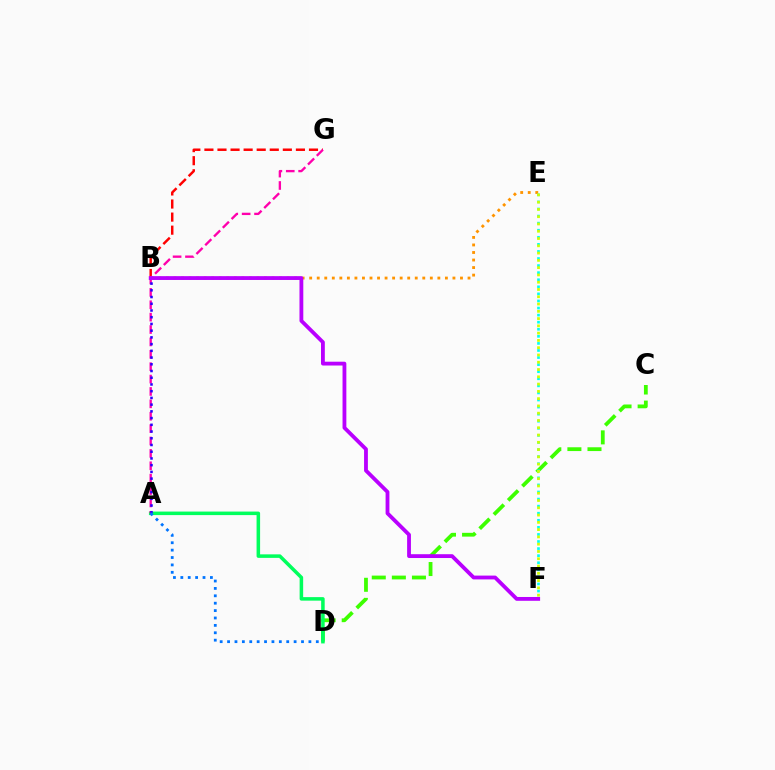{('C', 'D'): [{'color': '#3dff00', 'line_style': 'dashed', 'thickness': 2.73}], ('B', 'G'): [{'color': '#ff0000', 'line_style': 'dashed', 'thickness': 1.78}], ('A', 'D'): [{'color': '#00ff5c', 'line_style': 'solid', 'thickness': 2.54}, {'color': '#0074ff', 'line_style': 'dotted', 'thickness': 2.01}], ('B', 'E'): [{'color': '#ff9400', 'line_style': 'dotted', 'thickness': 2.05}], ('A', 'G'): [{'color': '#ff00ac', 'line_style': 'dashed', 'thickness': 1.68}], ('A', 'B'): [{'color': '#2500ff', 'line_style': 'dotted', 'thickness': 1.83}], ('E', 'F'): [{'color': '#00fff6', 'line_style': 'dotted', 'thickness': 1.92}, {'color': '#d1ff00', 'line_style': 'dotted', 'thickness': 1.98}], ('B', 'F'): [{'color': '#b900ff', 'line_style': 'solid', 'thickness': 2.75}]}